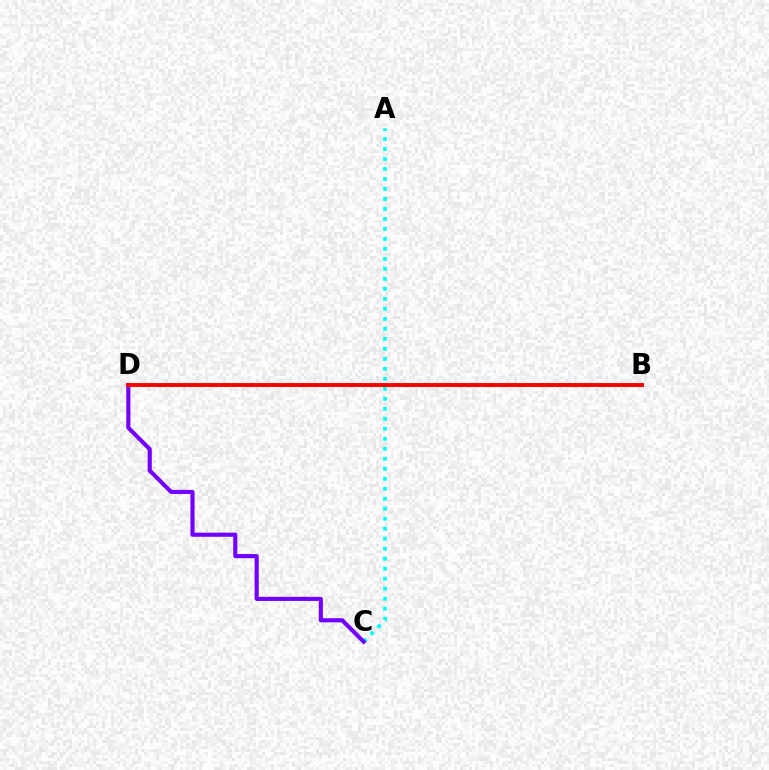{('A', 'C'): [{'color': '#00fff6', 'line_style': 'dotted', 'thickness': 2.72}], ('C', 'D'): [{'color': '#7200ff', 'line_style': 'solid', 'thickness': 2.97}], ('B', 'D'): [{'color': '#84ff00', 'line_style': 'dashed', 'thickness': 2.21}, {'color': '#ff0000', 'line_style': 'solid', 'thickness': 2.8}]}